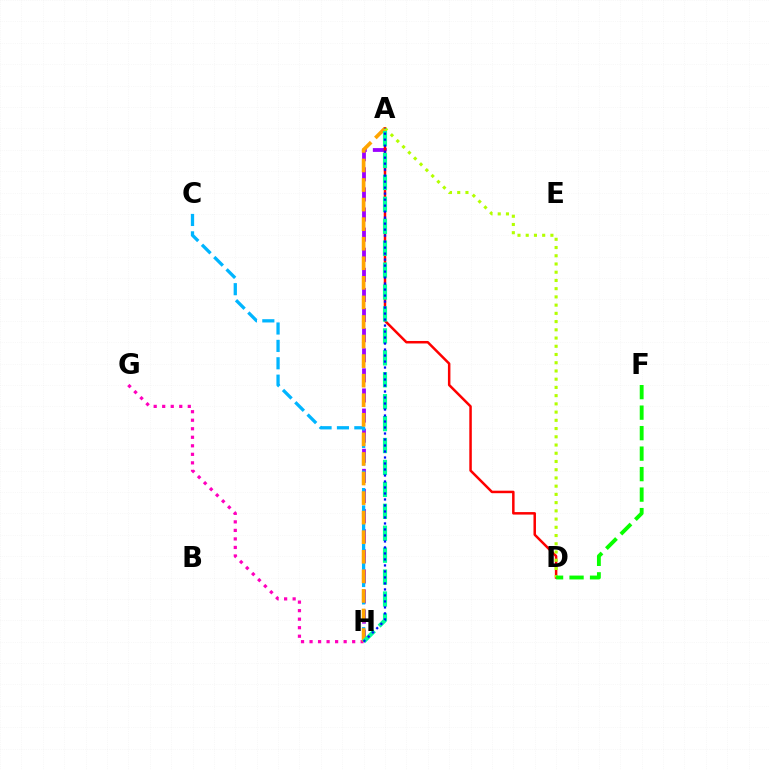{('A', 'H'): [{'color': '#9b00ff', 'line_style': 'dashed', 'thickness': 2.73}, {'color': '#ffa500', 'line_style': 'dashed', 'thickness': 2.66}, {'color': '#00ff9d', 'line_style': 'dashed', 'thickness': 2.98}, {'color': '#0010ff', 'line_style': 'dotted', 'thickness': 1.63}], ('C', 'H'): [{'color': '#00b5ff', 'line_style': 'dashed', 'thickness': 2.36}], ('G', 'H'): [{'color': '#ff00bd', 'line_style': 'dotted', 'thickness': 2.32}], ('A', 'D'): [{'color': '#ff0000', 'line_style': 'solid', 'thickness': 1.8}, {'color': '#b3ff00', 'line_style': 'dotted', 'thickness': 2.24}], ('D', 'F'): [{'color': '#08ff00', 'line_style': 'dashed', 'thickness': 2.78}]}